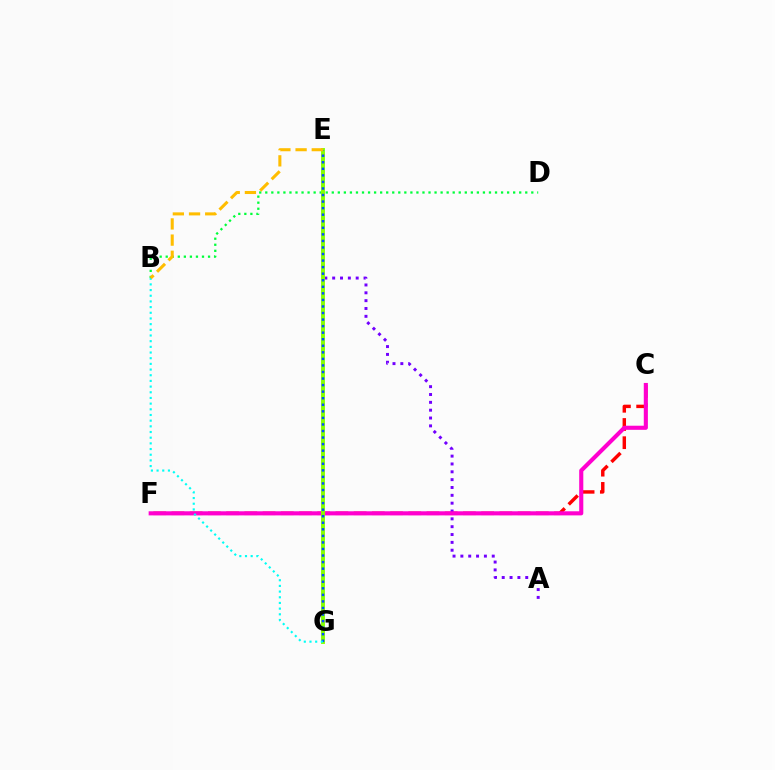{('C', 'F'): [{'color': '#ff0000', 'line_style': 'dashed', 'thickness': 2.47}, {'color': '#ff00cf', 'line_style': 'solid', 'thickness': 2.95}], ('B', 'D'): [{'color': '#00ff39', 'line_style': 'dotted', 'thickness': 1.64}], ('A', 'E'): [{'color': '#7200ff', 'line_style': 'dotted', 'thickness': 2.13}], ('E', 'G'): [{'color': '#84ff00', 'line_style': 'solid', 'thickness': 2.8}, {'color': '#004bff', 'line_style': 'dotted', 'thickness': 1.78}], ('B', 'G'): [{'color': '#00fff6', 'line_style': 'dotted', 'thickness': 1.54}], ('B', 'E'): [{'color': '#ffbd00', 'line_style': 'dashed', 'thickness': 2.2}]}